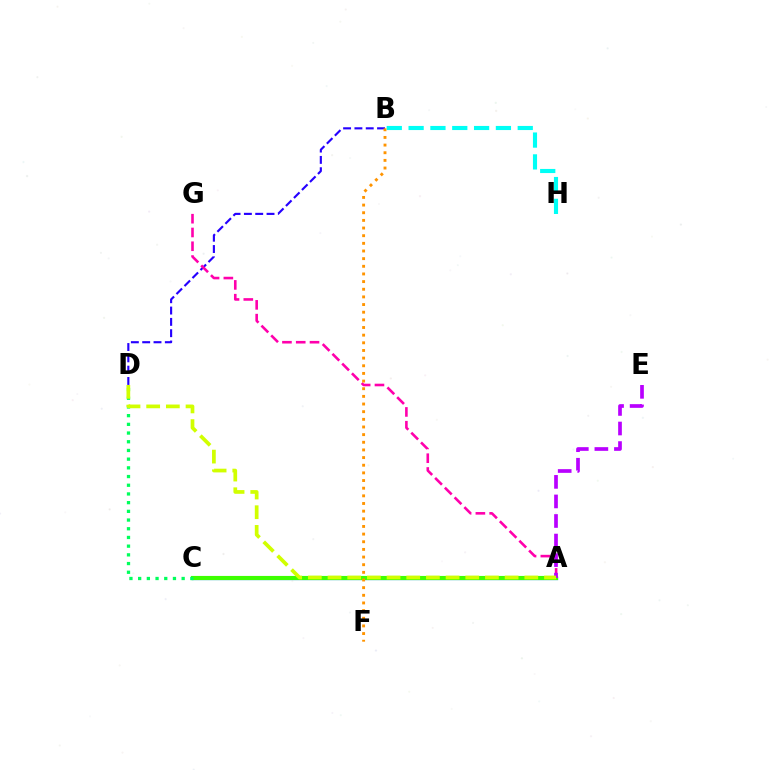{('A', 'C'): [{'color': '#0074ff', 'line_style': 'solid', 'thickness': 2.34}, {'color': '#ff0000', 'line_style': 'solid', 'thickness': 1.85}, {'color': '#3dff00', 'line_style': 'solid', 'thickness': 2.98}], ('B', 'H'): [{'color': '#00fff6', 'line_style': 'dashed', 'thickness': 2.97}], ('B', 'D'): [{'color': '#2500ff', 'line_style': 'dashed', 'thickness': 1.54}], ('A', 'G'): [{'color': '#ff00ac', 'line_style': 'dashed', 'thickness': 1.87}], ('A', 'E'): [{'color': '#b900ff', 'line_style': 'dashed', 'thickness': 2.66}], ('C', 'D'): [{'color': '#00ff5c', 'line_style': 'dotted', 'thickness': 2.36}], ('A', 'D'): [{'color': '#d1ff00', 'line_style': 'dashed', 'thickness': 2.67}], ('B', 'F'): [{'color': '#ff9400', 'line_style': 'dotted', 'thickness': 2.08}]}